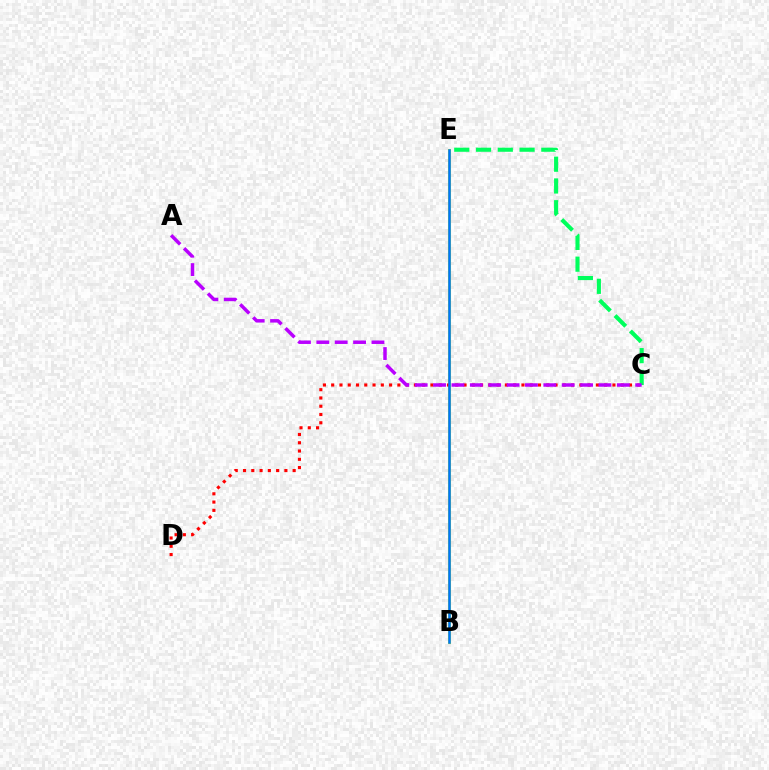{('B', 'E'): [{'color': '#d1ff00', 'line_style': 'solid', 'thickness': 2.2}, {'color': '#0074ff', 'line_style': 'solid', 'thickness': 1.84}], ('C', 'D'): [{'color': '#ff0000', 'line_style': 'dotted', 'thickness': 2.25}], ('C', 'E'): [{'color': '#00ff5c', 'line_style': 'dashed', 'thickness': 2.96}], ('A', 'C'): [{'color': '#b900ff', 'line_style': 'dashed', 'thickness': 2.5}]}